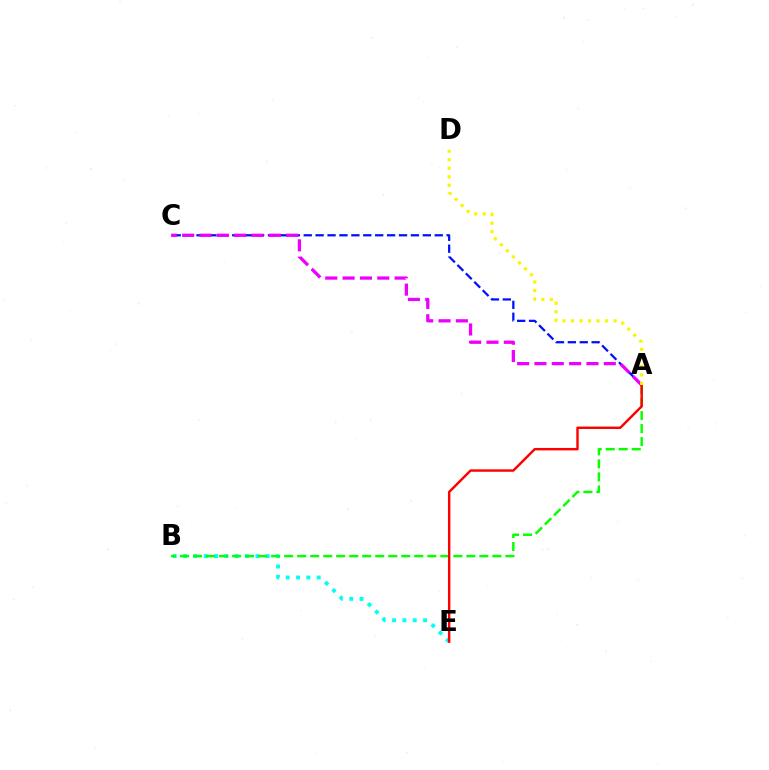{('A', 'C'): [{'color': '#0010ff', 'line_style': 'dashed', 'thickness': 1.62}, {'color': '#ee00ff', 'line_style': 'dashed', 'thickness': 2.36}], ('B', 'E'): [{'color': '#00fff6', 'line_style': 'dotted', 'thickness': 2.81}], ('A', 'B'): [{'color': '#08ff00', 'line_style': 'dashed', 'thickness': 1.77}], ('A', 'E'): [{'color': '#ff0000', 'line_style': 'solid', 'thickness': 1.75}], ('A', 'D'): [{'color': '#fcf500', 'line_style': 'dotted', 'thickness': 2.31}]}